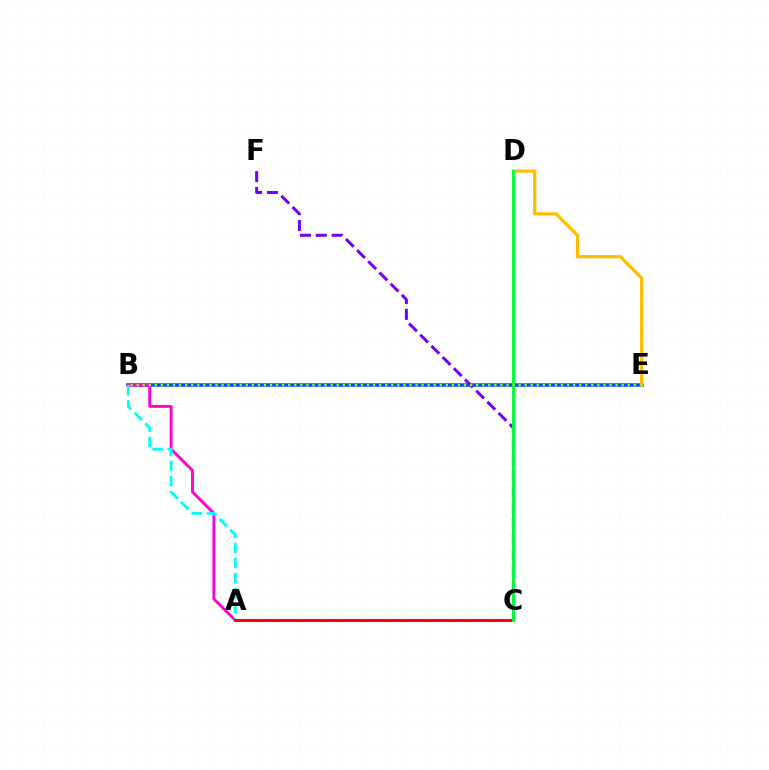{('B', 'E'): [{'color': '#004bff', 'line_style': 'solid', 'thickness': 2.52}, {'color': '#84ff00', 'line_style': 'dotted', 'thickness': 1.65}], ('D', 'E'): [{'color': '#ffbd00', 'line_style': 'solid', 'thickness': 2.31}], ('A', 'B'): [{'color': '#ff00cf', 'line_style': 'solid', 'thickness': 2.08}, {'color': '#00fff6', 'line_style': 'dashed', 'thickness': 2.06}], ('C', 'F'): [{'color': '#7200ff', 'line_style': 'dashed', 'thickness': 2.15}], ('A', 'C'): [{'color': '#ff0000', 'line_style': 'solid', 'thickness': 2.14}], ('C', 'D'): [{'color': '#00ff39', 'line_style': 'solid', 'thickness': 2.1}]}